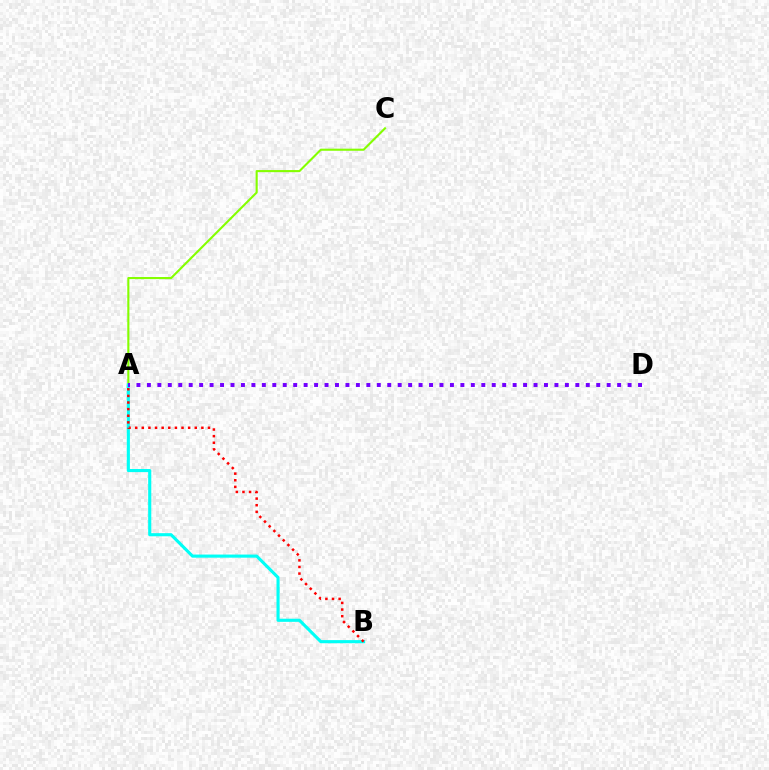{('A', 'C'): [{'color': '#84ff00', 'line_style': 'solid', 'thickness': 1.52}], ('A', 'B'): [{'color': '#00fff6', 'line_style': 'solid', 'thickness': 2.24}, {'color': '#ff0000', 'line_style': 'dotted', 'thickness': 1.8}], ('A', 'D'): [{'color': '#7200ff', 'line_style': 'dotted', 'thickness': 2.84}]}